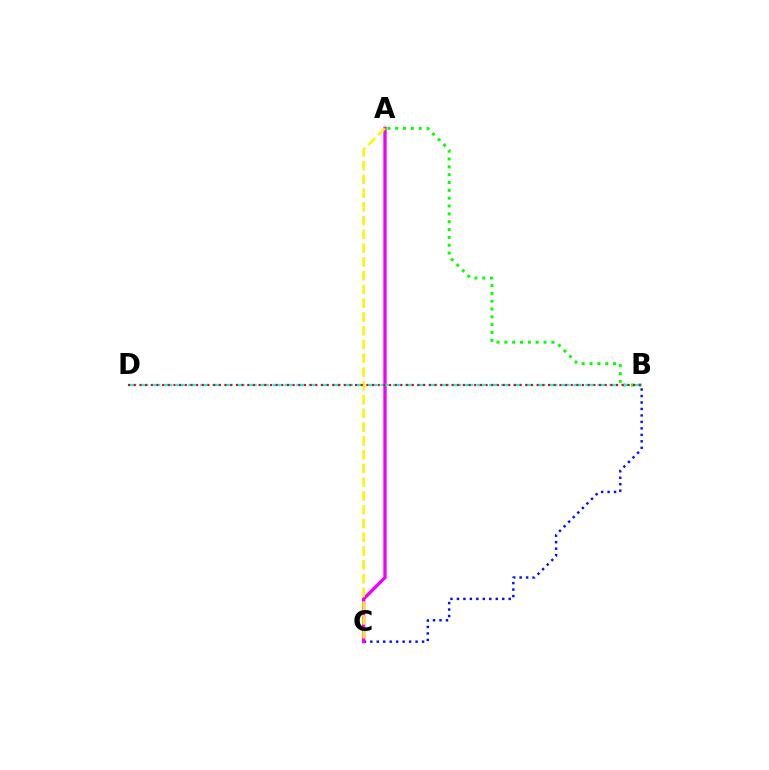{('B', 'C'): [{'color': '#0010ff', 'line_style': 'dotted', 'thickness': 1.76}], ('A', 'B'): [{'color': '#08ff00', 'line_style': 'dotted', 'thickness': 2.13}], ('A', 'C'): [{'color': '#ee00ff', 'line_style': 'solid', 'thickness': 2.39}, {'color': '#fcf500', 'line_style': 'dashed', 'thickness': 1.87}], ('B', 'D'): [{'color': '#00fff6', 'line_style': 'dashed', 'thickness': 1.63}, {'color': '#ff0000', 'line_style': 'dotted', 'thickness': 1.54}]}